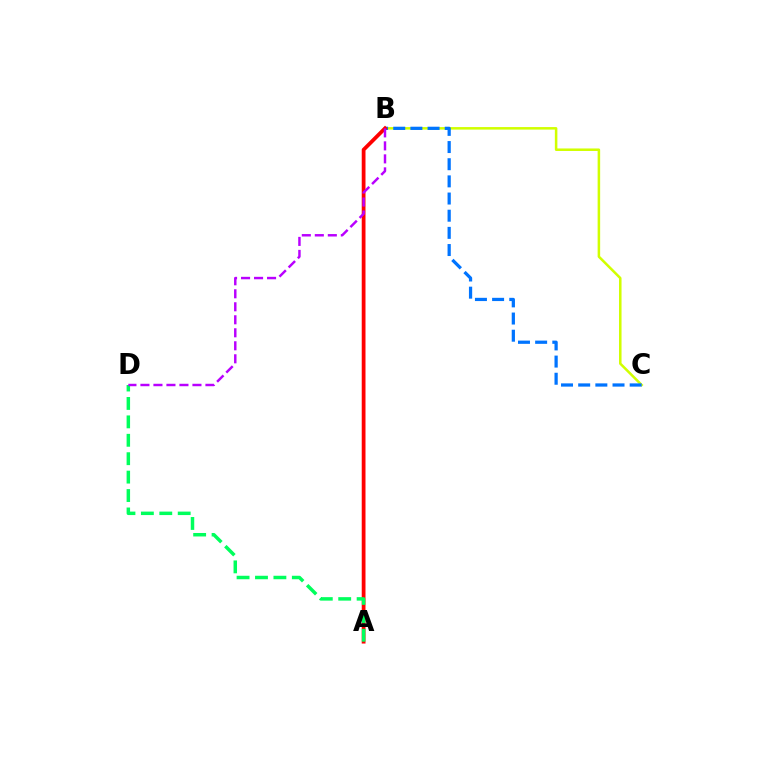{('B', 'C'): [{'color': '#d1ff00', 'line_style': 'solid', 'thickness': 1.82}, {'color': '#0074ff', 'line_style': 'dashed', 'thickness': 2.33}], ('A', 'B'): [{'color': '#ff0000', 'line_style': 'solid', 'thickness': 2.71}], ('A', 'D'): [{'color': '#00ff5c', 'line_style': 'dashed', 'thickness': 2.5}], ('B', 'D'): [{'color': '#b900ff', 'line_style': 'dashed', 'thickness': 1.77}]}